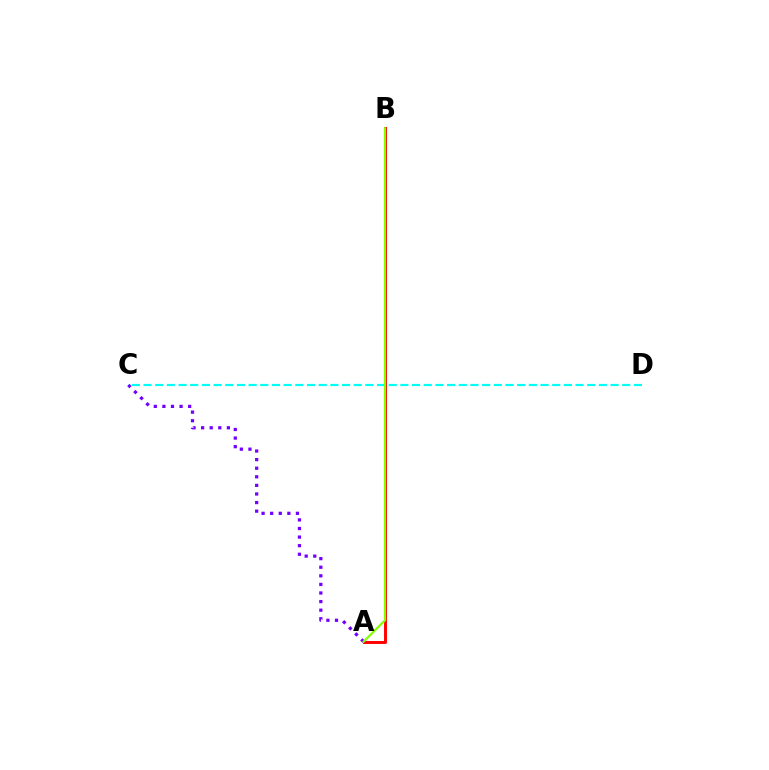{('C', 'D'): [{'color': '#00fff6', 'line_style': 'dashed', 'thickness': 1.59}], ('A', 'C'): [{'color': '#7200ff', 'line_style': 'dotted', 'thickness': 2.33}], ('A', 'B'): [{'color': '#ff0000', 'line_style': 'solid', 'thickness': 2.11}, {'color': '#84ff00', 'line_style': 'solid', 'thickness': 1.56}]}